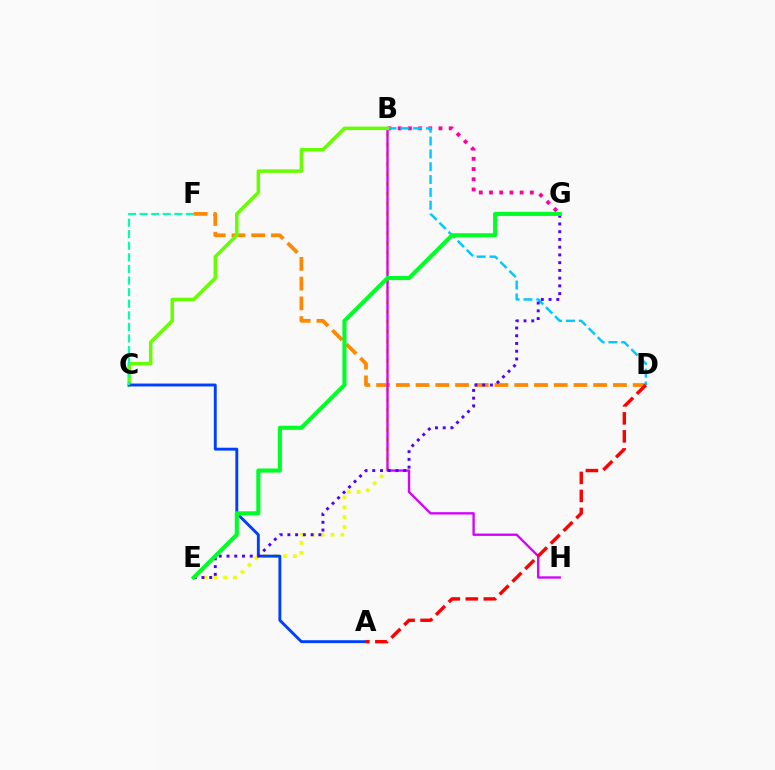{('D', 'F'): [{'color': '#ff8800', 'line_style': 'dashed', 'thickness': 2.68}], ('B', 'G'): [{'color': '#ff00a0', 'line_style': 'dotted', 'thickness': 2.77}], ('B', 'E'): [{'color': '#eeff00', 'line_style': 'dotted', 'thickness': 2.67}], ('B', 'D'): [{'color': '#00c7ff', 'line_style': 'dashed', 'thickness': 1.74}], ('B', 'H'): [{'color': '#d600ff', 'line_style': 'solid', 'thickness': 1.69}], ('B', 'C'): [{'color': '#66ff00', 'line_style': 'solid', 'thickness': 2.52}], ('A', 'C'): [{'color': '#003fff', 'line_style': 'solid', 'thickness': 2.09}], ('E', 'G'): [{'color': '#4f00ff', 'line_style': 'dotted', 'thickness': 2.1}, {'color': '#00ff27', 'line_style': 'solid', 'thickness': 2.96}], ('C', 'F'): [{'color': '#00ffaf', 'line_style': 'dashed', 'thickness': 1.57}], ('A', 'D'): [{'color': '#ff0000', 'line_style': 'dashed', 'thickness': 2.45}]}